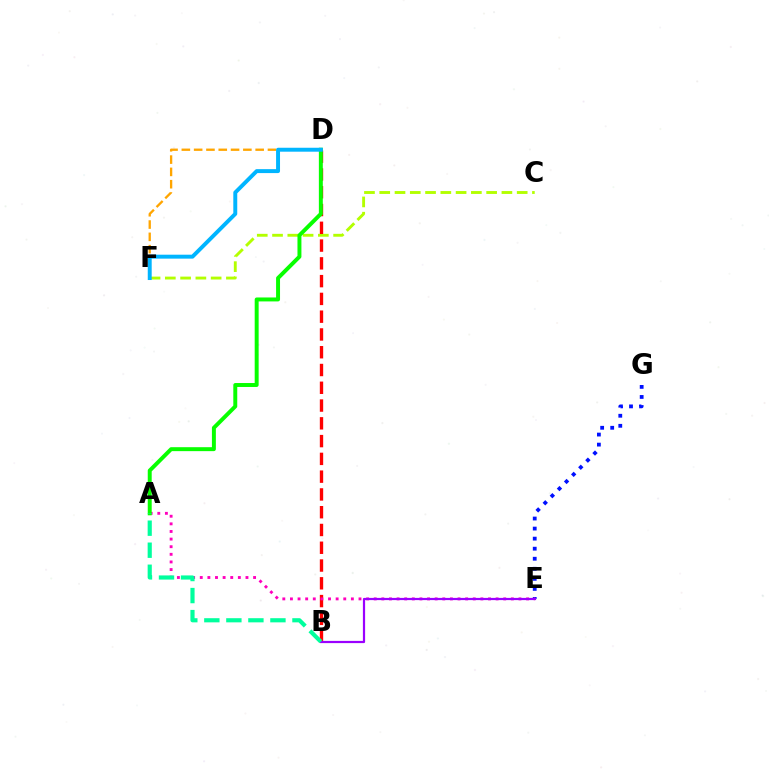{('E', 'G'): [{'color': '#0010ff', 'line_style': 'dotted', 'thickness': 2.73}], ('C', 'F'): [{'color': '#b3ff00', 'line_style': 'dashed', 'thickness': 2.07}], ('B', 'D'): [{'color': '#ff0000', 'line_style': 'dashed', 'thickness': 2.41}], ('A', 'E'): [{'color': '#ff00bd', 'line_style': 'dotted', 'thickness': 2.07}], ('B', 'E'): [{'color': '#9b00ff', 'line_style': 'solid', 'thickness': 1.59}], ('A', 'D'): [{'color': '#08ff00', 'line_style': 'solid', 'thickness': 2.84}], ('D', 'F'): [{'color': '#ffa500', 'line_style': 'dashed', 'thickness': 1.67}, {'color': '#00b5ff', 'line_style': 'solid', 'thickness': 2.84}], ('A', 'B'): [{'color': '#00ff9d', 'line_style': 'dashed', 'thickness': 2.99}]}